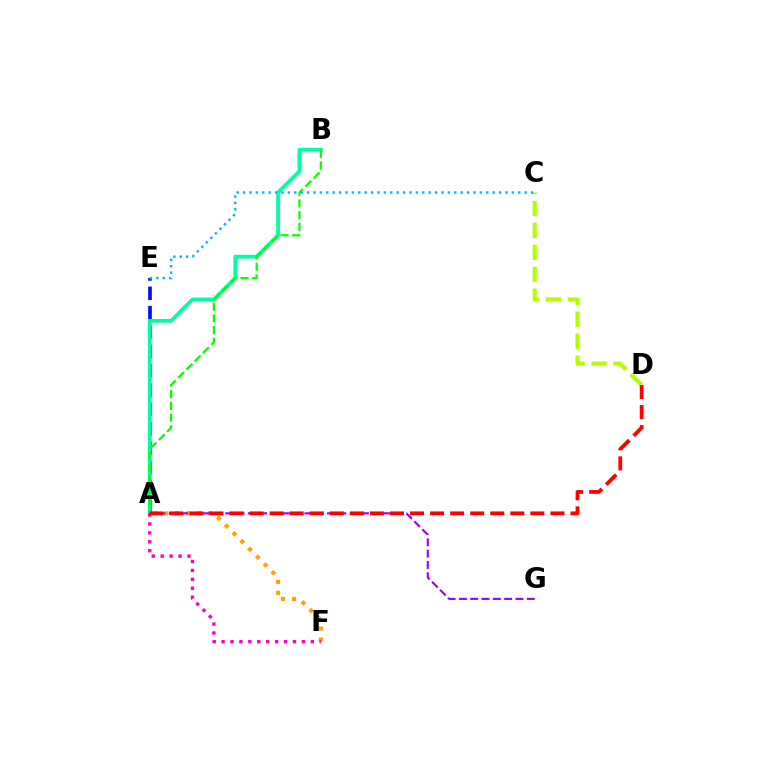{('A', 'F'): [{'color': '#ffa500', 'line_style': 'dotted', 'thickness': 2.99}, {'color': '#ff00bd', 'line_style': 'dotted', 'thickness': 2.43}], ('A', 'E'): [{'color': '#0010ff', 'line_style': 'dashed', 'thickness': 2.63}], ('A', 'B'): [{'color': '#00ff9d', 'line_style': 'solid', 'thickness': 2.73}, {'color': '#08ff00', 'line_style': 'dashed', 'thickness': 1.59}], ('C', 'D'): [{'color': '#b3ff00', 'line_style': 'dashed', 'thickness': 2.98}], ('C', 'E'): [{'color': '#00b5ff', 'line_style': 'dotted', 'thickness': 1.74}], ('A', 'G'): [{'color': '#9b00ff', 'line_style': 'dashed', 'thickness': 1.54}], ('A', 'D'): [{'color': '#ff0000', 'line_style': 'dashed', 'thickness': 2.72}]}